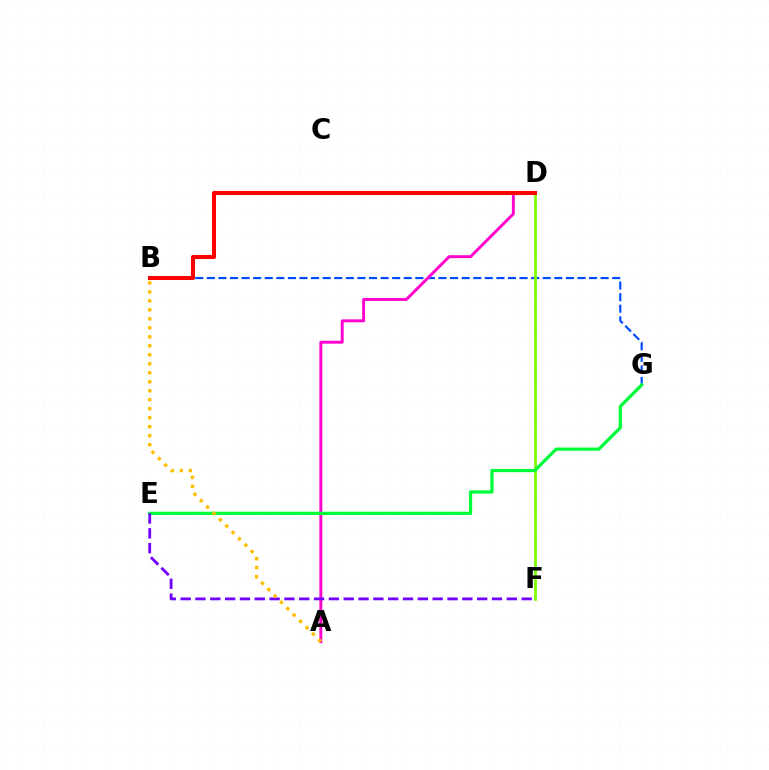{('B', 'G'): [{'color': '#004bff', 'line_style': 'dashed', 'thickness': 1.57}], ('D', 'F'): [{'color': '#00fff6', 'line_style': 'dotted', 'thickness': 1.83}, {'color': '#84ff00', 'line_style': 'solid', 'thickness': 1.97}], ('A', 'D'): [{'color': '#ff00cf', 'line_style': 'solid', 'thickness': 2.11}], ('E', 'G'): [{'color': '#00ff39', 'line_style': 'solid', 'thickness': 2.33}], ('B', 'D'): [{'color': '#ff0000', 'line_style': 'solid', 'thickness': 2.91}], ('E', 'F'): [{'color': '#7200ff', 'line_style': 'dashed', 'thickness': 2.01}], ('A', 'B'): [{'color': '#ffbd00', 'line_style': 'dotted', 'thickness': 2.44}]}